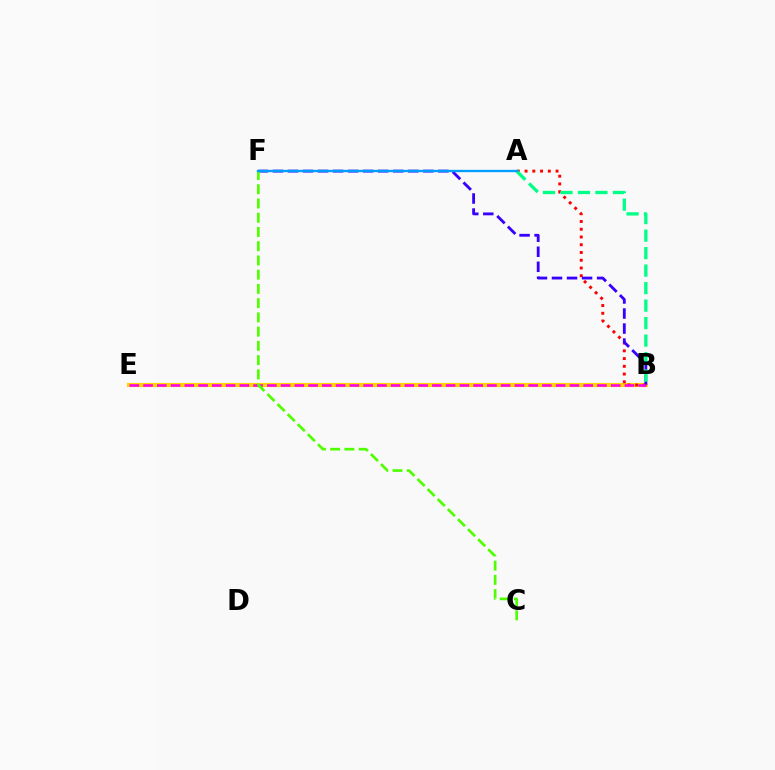{('B', 'E'): [{'color': '#ffd500', 'line_style': 'solid', 'thickness': 2.97}, {'color': '#ff00ed', 'line_style': 'dashed', 'thickness': 1.87}], ('A', 'B'): [{'color': '#ff0000', 'line_style': 'dotted', 'thickness': 2.11}, {'color': '#00ff86', 'line_style': 'dashed', 'thickness': 2.38}], ('B', 'F'): [{'color': '#3700ff', 'line_style': 'dashed', 'thickness': 2.04}], ('C', 'F'): [{'color': '#4fff00', 'line_style': 'dashed', 'thickness': 1.93}], ('A', 'F'): [{'color': '#009eff', 'line_style': 'solid', 'thickness': 1.69}]}